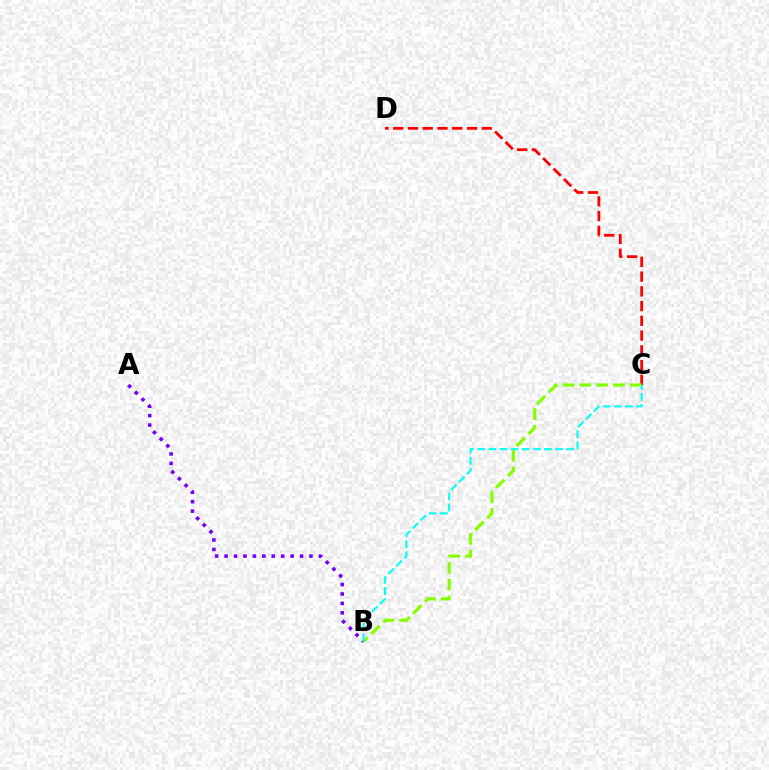{('C', 'D'): [{'color': '#ff0000', 'line_style': 'dashed', 'thickness': 2.0}], ('A', 'B'): [{'color': '#7200ff', 'line_style': 'dotted', 'thickness': 2.56}], ('B', 'C'): [{'color': '#84ff00', 'line_style': 'dashed', 'thickness': 2.28}, {'color': '#00fff6', 'line_style': 'dashed', 'thickness': 1.51}]}